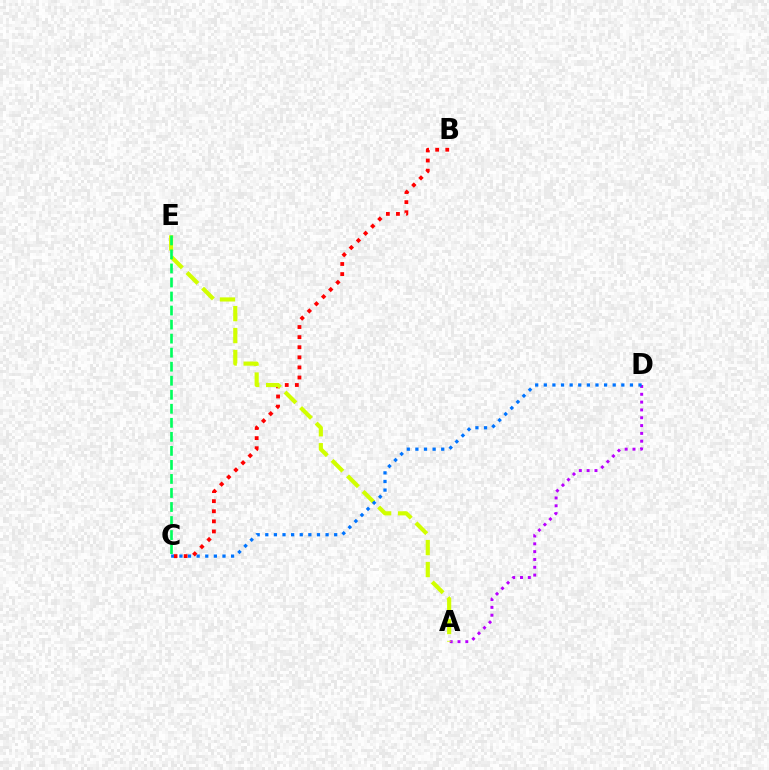{('A', 'D'): [{'color': '#b900ff', 'line_style': 'dotted', 'thickness': 2.12}], ('B', 'C'): [{'color': '#ff0000', 'line_style': 'dotted', 'thickness': 2.74}], ('A', 'E'): [{'color': '#d1ff00', 'line_style': 'dashed', 'thickness': 2.98}], ('C', 'E'): [{'color': '#00ff5c', 'line_style': 'dashed', 'thickness': 1.91}], ('C', 'D'): [{'color': '#0074ff', 'line_style': 'dotted', 'thickness': 2.34}]}